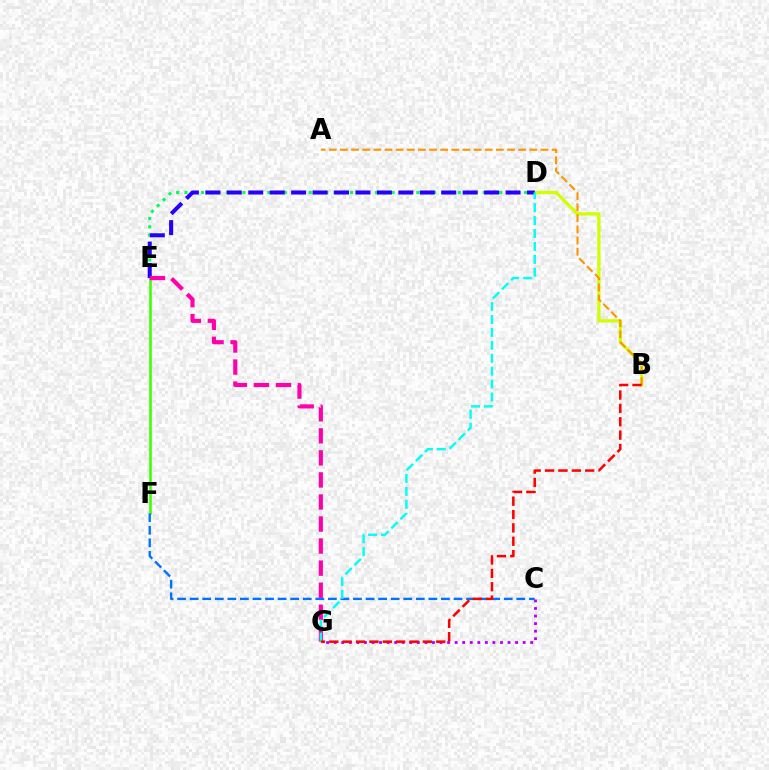{('B', 'D'): [{'color': '#d1ff00', 'line_style': 'solid', 'thickness': 2.39}], ('D', 'E'): [{'color': '#00ff5c', 'line_style': 'dotted', 'thickness': 2.25}, {'color': '#2500ff', 'line_style': 'dashed', 'thickness': 2.91}], ('C', 'G'): [{'color': '#b900ff', 'line_style': 'dotted', 'thickness': 2.05}], ('E', 'F'): [{'color': '#3dff00', 'line_style': 'solid', 'thickness': 1.85}], ('A', 'B'): [{'color': '#ff9400', 'line_style': 'dashed', 'thickness': 1.51}], ('C', 'F'): [{'color': '#0074ff', 'line_style': 'dashed', 'thickness': 1.71}], ('E', 'G'): [{'color': '#ff00ac', 'line_style': 'dashed', 'thickness': 3.0}], ('D', 'G'): [{'color': '#00fff6', 'line_style': 'dashed', 'thickness': 1.75}], ('B', 'G'): [{'color': '#ff0000', 'line_style': 'dashed', 'thickness': 1.82}]}